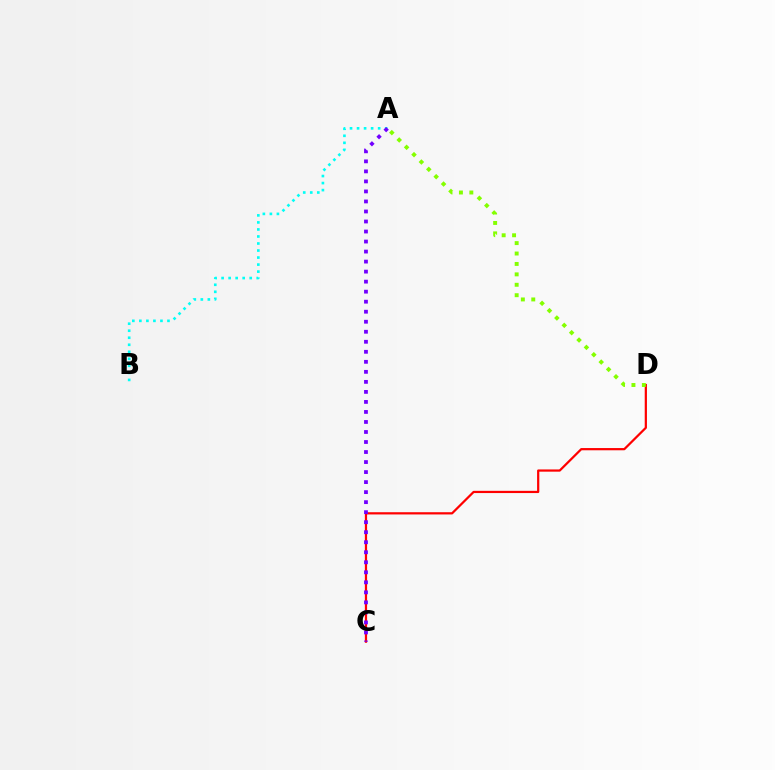{('C', 'D'): [{'color': '#ff0000', 'line_style': 'solid', 'thickness': 1.6}], ('A', 'B'): [{'color': '#00fff6', 'line_style': 'dotted', 'thickness': 1.91}], ('A', 'D'): [{'color': '#84ff00', 'line_style': 'dotted', 'thickness': 2.83}], ('A', 'C'): [{'color': '#7200ff', 'line_style': 'dotted', 'thickness': 2.72}]}